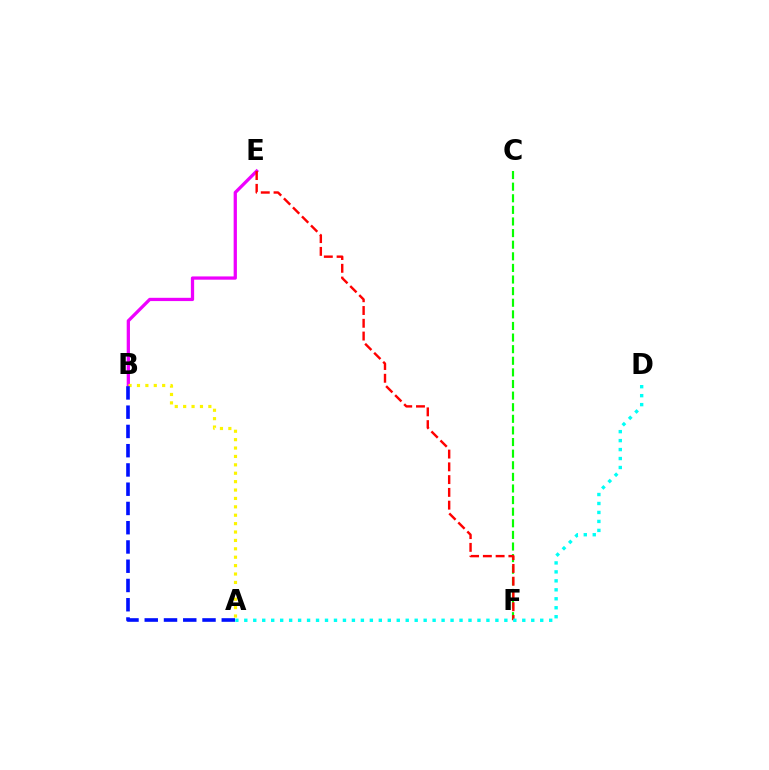{('B', 'E'): [{'color': '#ee00ff', 'line_style': 'solid', 'thickness': 2.35}], ('C', 'F'): [{'color': '#08ff00', 'line_style': 'dashed', 'thickness': 1.58}], ('E', 'F'): [{'color': '#ff0000', 'line_style': 'dashed', 'thickness': 1.73}], ('A', 'D'): [{'color': '#00fff6', 'line_style': 'dotted', 'thickness': 2.44}], ('A', 'B'): [{'color': '#fcf500', 'line_style': 'dotted', 'thickness': 2.28}, {'color': '#0010ff', 'line_style': 'dashed', 'thickness': 2.62}]}